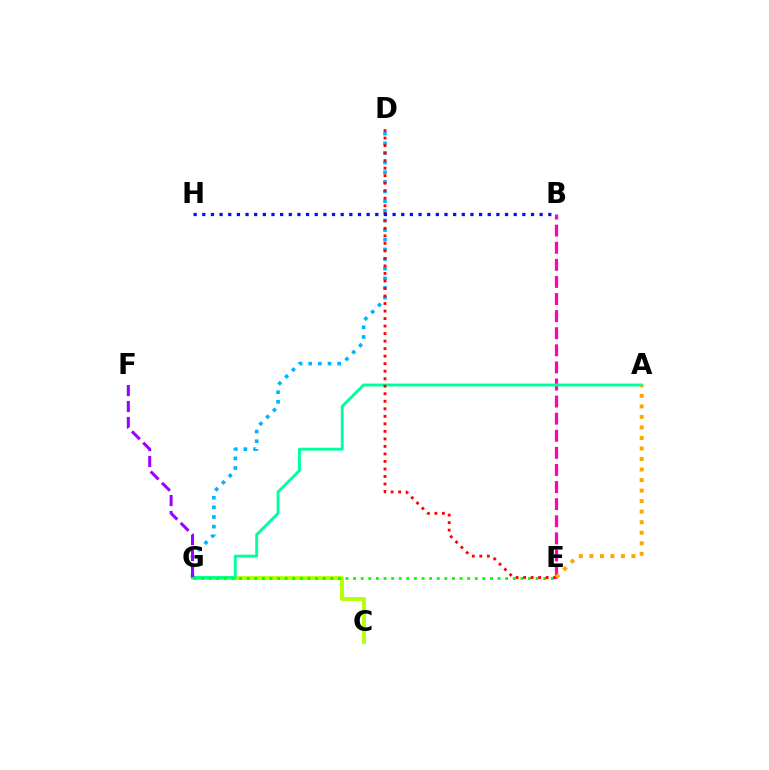{('C', 'G'): [{'color': '#b3ff00', 'line_style': 'solid', 'thickness': 2.75}], ('B', 'E'): [{'color': '#ff00bd', 'line_style': 'dashed', 'thickness': 2.32}], ('A', 'G'): [{'color': '#00ff9d', 'line_style': 'solid', 'thickness': 2.08}], ('D', 'G'): [{'color': '#00b5ff', 'line_style': 'dotted', 'thickness': 2.62}], ('E', 'G'): [{'color': '#08ff00', 'line_style': 'dotted', 'thickness': 2.07}], ('D', 'E'): [{'color': '#ff0000', 'line_style': 'dotted', 'thickness': 2.04}], ('A', 'E'): [{'color': '#ffa500', 'line_style': 'dotted', 'thickness': 2.86}], ('F', 'G'): [{'color': '#9b00ff', 'line_style': 'dashed', 'thickness': 2.17}], ('B', 'H'): [{'color': '#0010ff', 'line_style': 'dotted', 'thickness': 2.35}]}